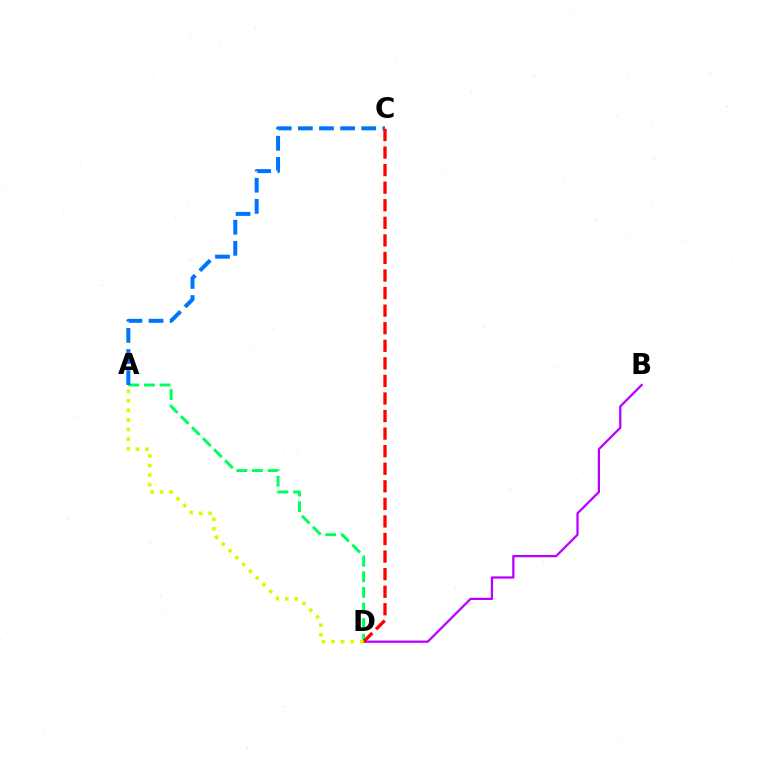{('B', 'D'): [{'color': '#b900ff', 'line_style': 'solid', 'thickness': 1.62}], ('A', 'D'): [{'color': '#00ff5c', 'line_style': 'dashed', 'thickness': 2.12}, {'color': '#d1ff00', 'line_style': 'dotted', 'thickness': 2.6}], ('A', 'C'): [{'color': '#0074ff', 'line_style': 'dashed', 'thickness': 2.87}], ('C', 'D'): [{'color': '#ff0000', 'line_style': 'dashed', 'thickness': 2.39}]}